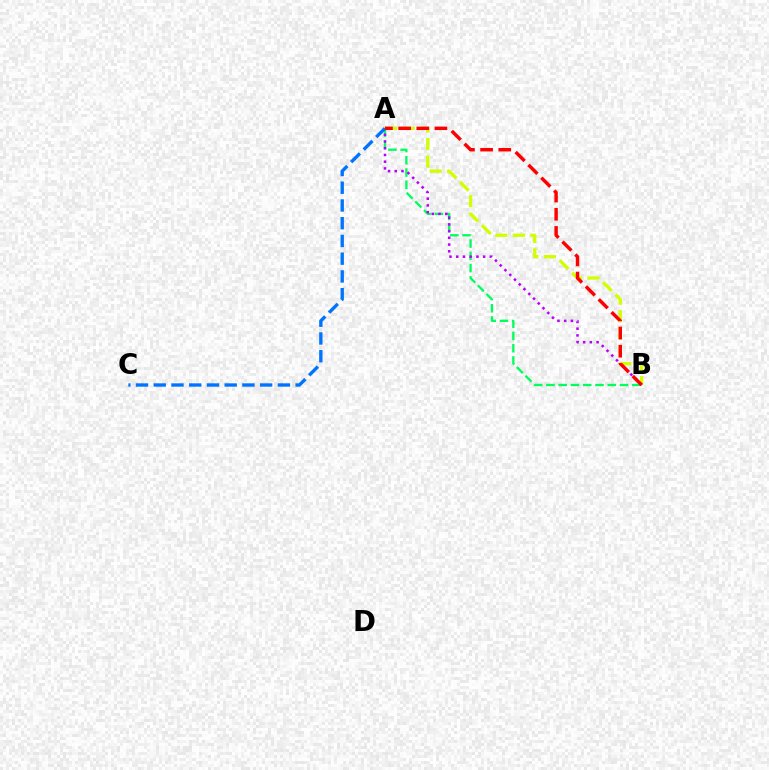{('A', 'B'): [{'color': '#d1ff00', 'line_style': 'dashed', 'thickness': 2.37}, {'color': '#00ff5c', 'line_style': 'dashed', 'thickness': 1.67}, {'color': '#b900ff', 'line_style': 'dotted', 'thickness': 1.83}, {'color': '#ff0000', 'line_style': 'dashed', 'thickness': 2.47}], ('A', 'C'): [{'color': '#0074ff', 'line_style': 'dashed', 'thickness': 2.41}]}